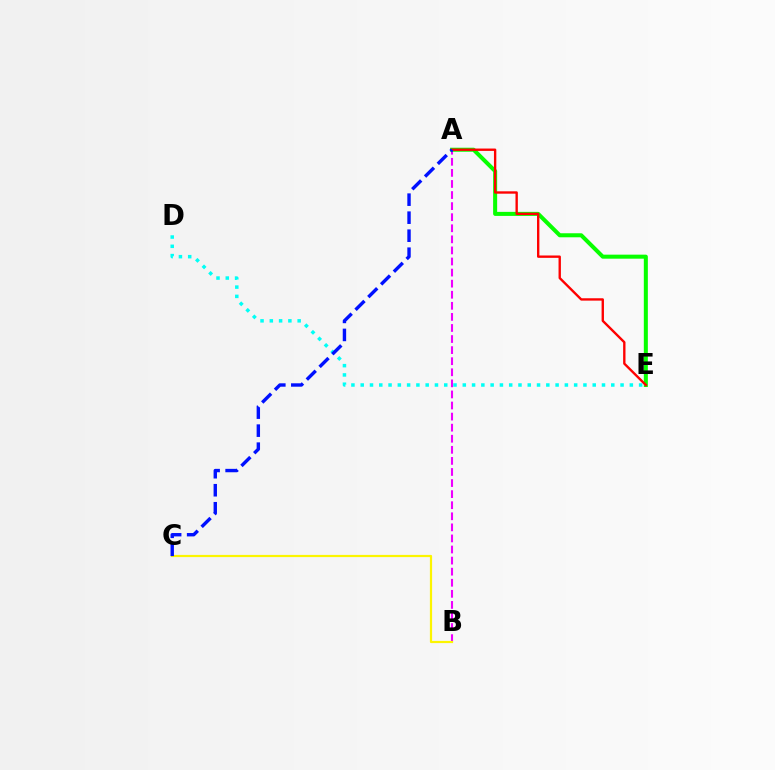{('D', 'E'): [{'color': '#00fff6', 'line_style': 'dotted', 'thickness': 2.52}], ('A', 'B'): [{'color': '#ee00ff', 'line_style': 'dashed', 'thickness': 1.5}], ('B', 'C'): [{'color': '#fcf500', 'line_style': 'solid', 'thickness': 1.58}], ('A', 'E'): [{'color': '#08ff00', 'line_style': 'solid', 'thickness': 2.9}, {'color': '#ff0000', 'line_style': 'solid', 'thickness': 1.7}], ('A', 'C'): [{'color': '#0010ff', 'line_style': 'dashed', 'thickness': 2.45}]}